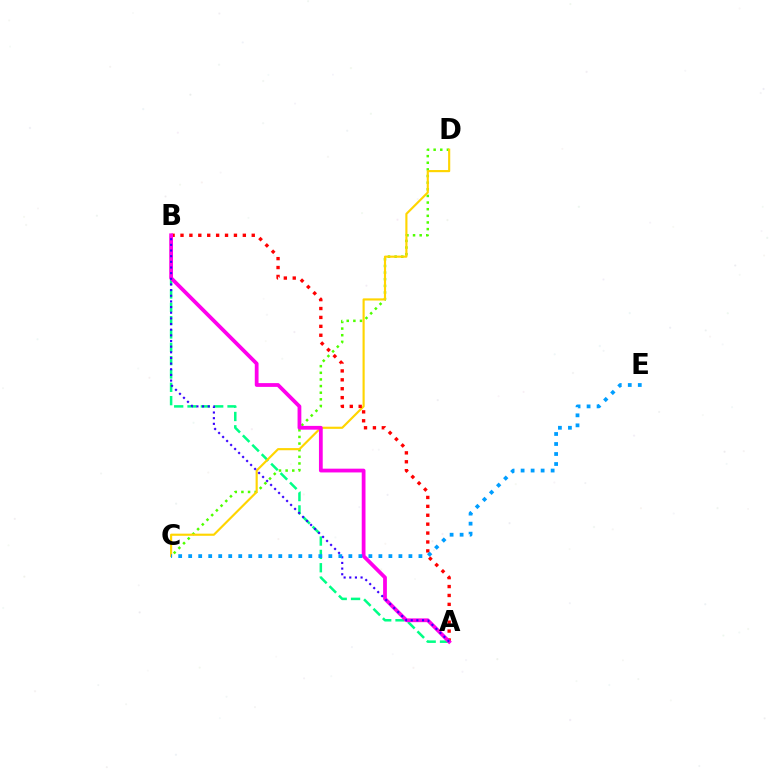{('A', 'B'): [{'color': '#00ff86', 'line_style': 'dashed', 'thickness': 1.81}, {'color': '#ff0000', 'line_style': 'dotted', 'thickness': 2.42}, {'color': '#ff00ed', 'line_style': 'solid', 'thickness': 2.72}, {'color': '#3700ff', 'line_style': 'dotted', 'thickness': 1.54}], ('C', 'D'): [{'color': '#4fff00', 'line_style': 'dotted', 'thickness': 1.8}, {'color': '#ffd500', 'line_style': 'solid', 'thickness': 1.55}], ('C', 'E'): [{'color': '#009eff', 'line_style': 'dotted', 'thickness': 2.72}]}